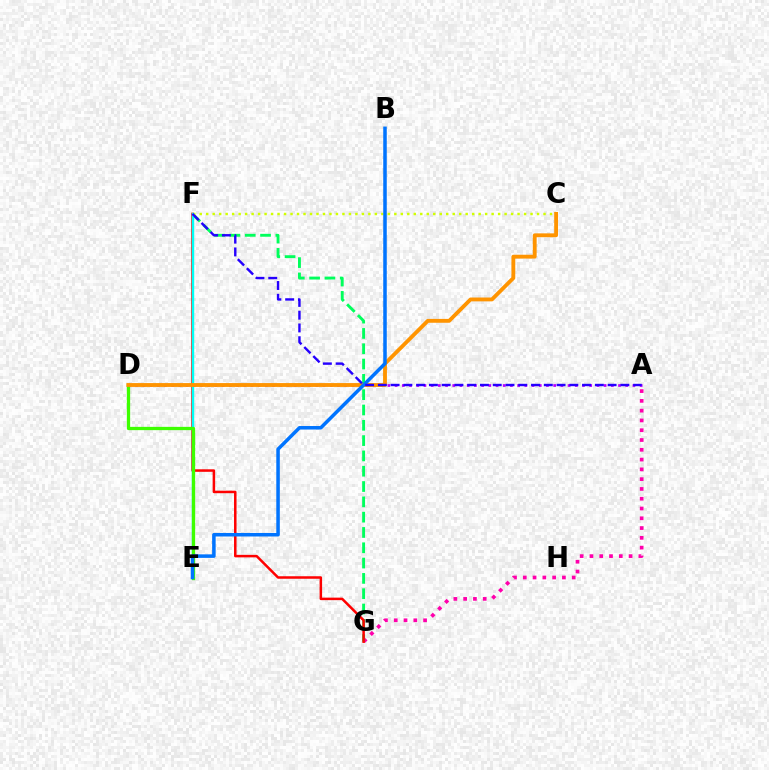{('A', 'G'): [{'color': '#ff00ac', 'line_style': 'dotted', 'thickness': 2.66}], ('F', 'G'): [{'color': '#00ff5c', 'line_style': 'dashed', 'thickness': 2.08}, {'color': '#ff0000', 'line_style': 'solid', 'thickness': 1.81}], ('C', 'F'): [{'color': '#d1ff00', 'line_style': 'dotted', 'thickness': 1.76}], ('E', 'F'): [{'color': '#00fff6', 'line_style': 'solid', 'thickness': 1.73}], ('D', 'E'): [{'color': '#3dff00', 'line_style': 'solid', 'thickness': 2.36}], ('A', 'D'): [{'color': '#b900ff', 'line_style': 'dotted', 'thickness': 1.96}], ('C', 'D'): [{'color': '#ff9400', 'line_style': 'solid', 'thickness': 2.77}], ('B', 'E'): [{'color': '#0074ff', 'line_style': 'solid', 'thickness': 2.54}], ('A', 'F'): [{'color': '#2500ff', 'line_style': 'dashed', 'thickness': 1.73}]}